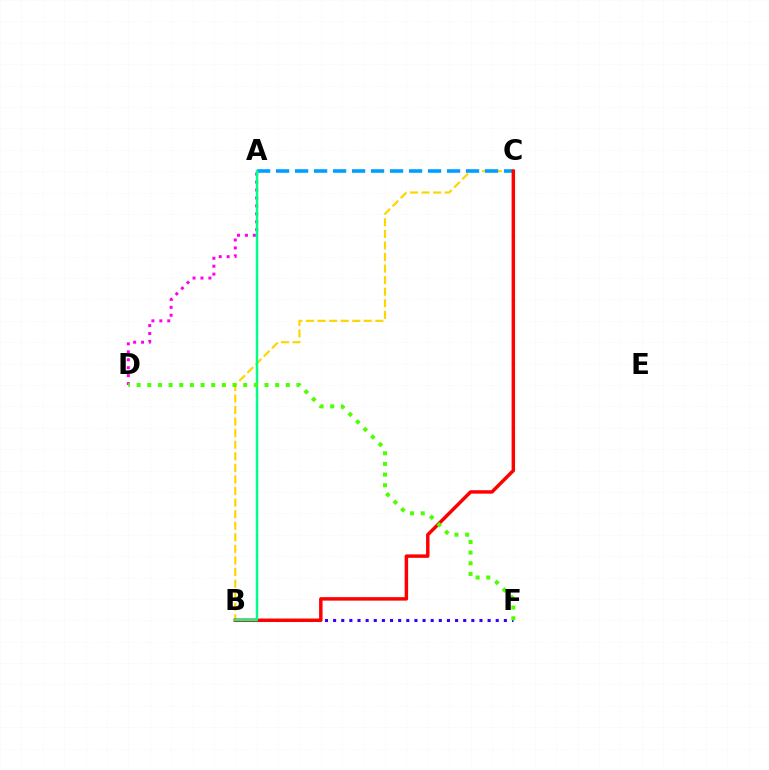{('B', 'F'): [{'color': '#3700ff', 'line_style': 'dotted', 'thickness': 2.21}], ('A', 'D'): [{'color': '#ff00ed', 'line_style': 'dotted', 'thickness': 2.15}], ('B', 'C'): [{'color': '#ffd500', 'line_style': 'dashed', 'thickness': 1.57}, {'color': '#ff0000', 'line_style': 'solid', 'thickness': 2.49}], ('A', 'C'): [{'color': '#009eff', 'line_style': 'dashed', 'thickness': 2.58}], ('A', 'B'): [{'color': '#00ff86', 'line_style': 'solid', 'thickness': 1.78}], ('D', 'F'): [{'color': '#4fff00', 'line_style': 'dotted', 'thickness': 2.9}]}